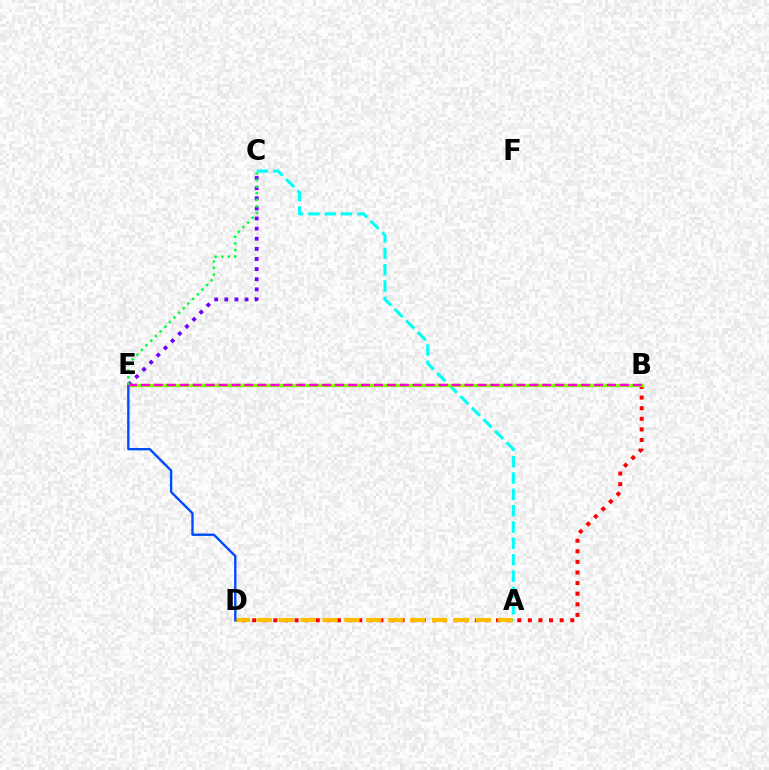{('C', 'E'): [{'color': '#7200ff', 'line_style': 'dotted', 'thickness': 2.75}, {'color': '#00ff39', 'line_style': 'dotted', 'thickness': 1.79}], ('B', 'D'): [{'color': '#ff0000', 'line_style': 'dotted', 'thickness': 2.88}], ('A', 'D'): [{'color': '#ffbd00', 'line_style': 'dashed', 'thickness': 2.98}], ('A', 'C'): [{'color': '#00fff6', 'line_style': 'dashed', 'thickness': 2.22}], ('B', 'E'): [{'color': '#84ff00', 'line_style': 'solid', 'thickness': 2.44}, {'color': '#ff00cf', 'line_style': 'dashed', 'thickness': 1.76}], ('D', 'E'): [{'color': '#004bff', 'line_style': 'solid', 'thickness': 1.7}]}